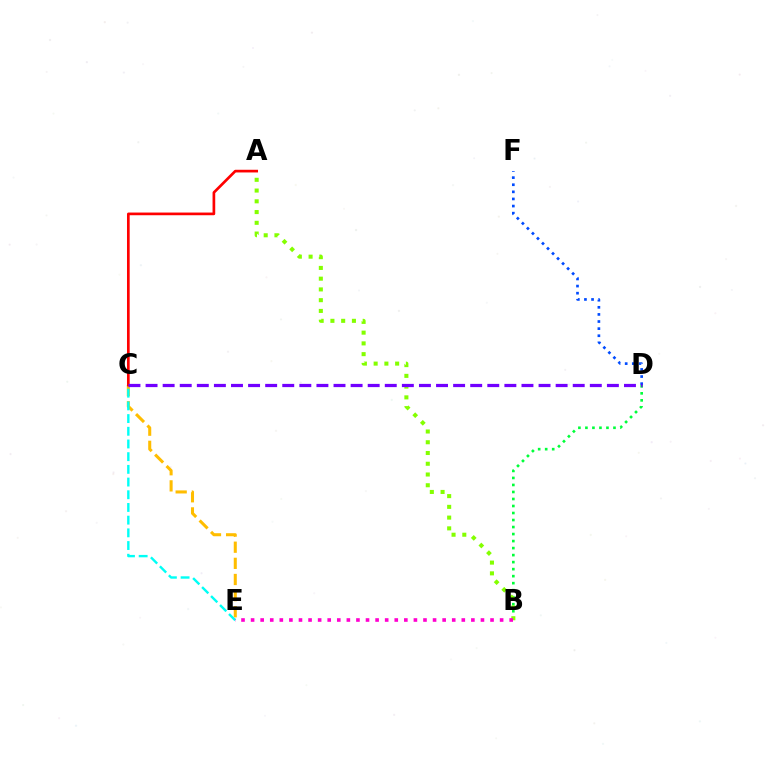{('B', 'D'): [{'color': '#00ff39', 'line_style': 'dotted', 'thickness': 1.91}], ('C', 'E'): [{'color': '#ffbd00', 'line_style': 'dashed', 'thickness': 2.19}, {'color': '#00fff6', 'line_style': 'dashed', 'thickness': 1.72}], ('A', 'C'): [{'color': '#ff0000', 'line_style': 'solid', 'thickness': 1.93}], ('A', 'B'): [{'color': '#84ff00', 'line_style': 'dotted', 'thickness': 2.92}], ('D', 'F'): [{'color': '#004bff', 'line_style': 'dotted', 'thickness': 1.93}], ('B', 'E'): [{'color': '#ff00cf', 'line_style': 'dotted', 'thickness': 2.6}], ('C', 'D'): [{'color': '#7200ff', 'line_style': 'dashed', 'thickness': 2.32}]}